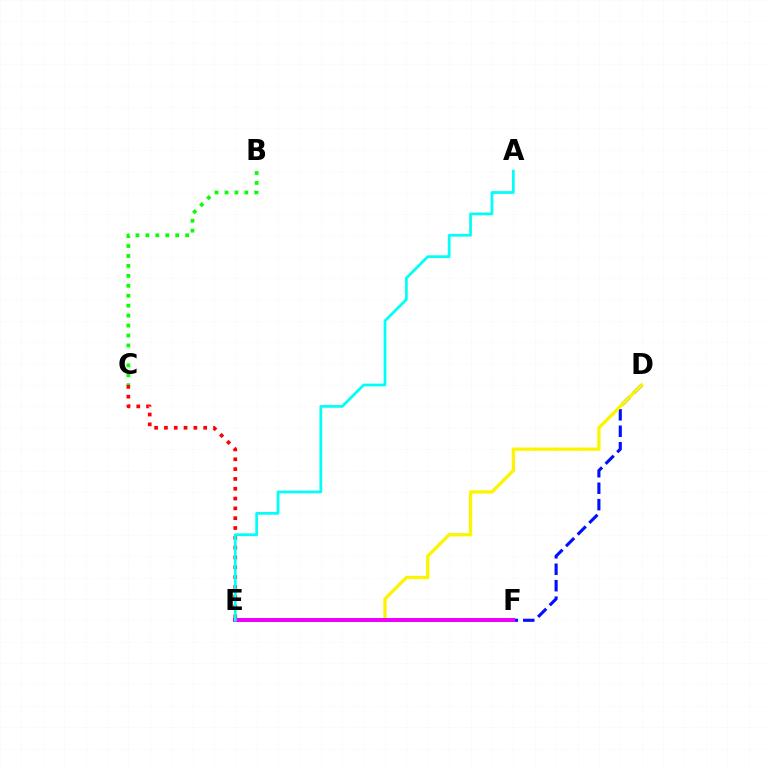{('D', 'F'): [{'color': '#0010ff', 'line_style': 'dashed', 'thickness': 2.24}], ('D', 'E'): [{'color': '#fcf500', 'line_style': 'solid', 'thickness': 2.39}], ('C', 'E'): [{'color': '#ff0000', 'line_style': 'dotted', 'thickness': 2.67}], ('E', 'F'): [{'color': '#ee00ff', 'line_style': 'solid', 'thickness': 2.88}], ('A', 'E'): [{'color': '#00fff6', 'line_style': 'solid', 'thickness': 1.98}], ('B', 'C'): [{'color': '#08ff00', 'line_style': 'dotted', 'thickness': 2.7}]}